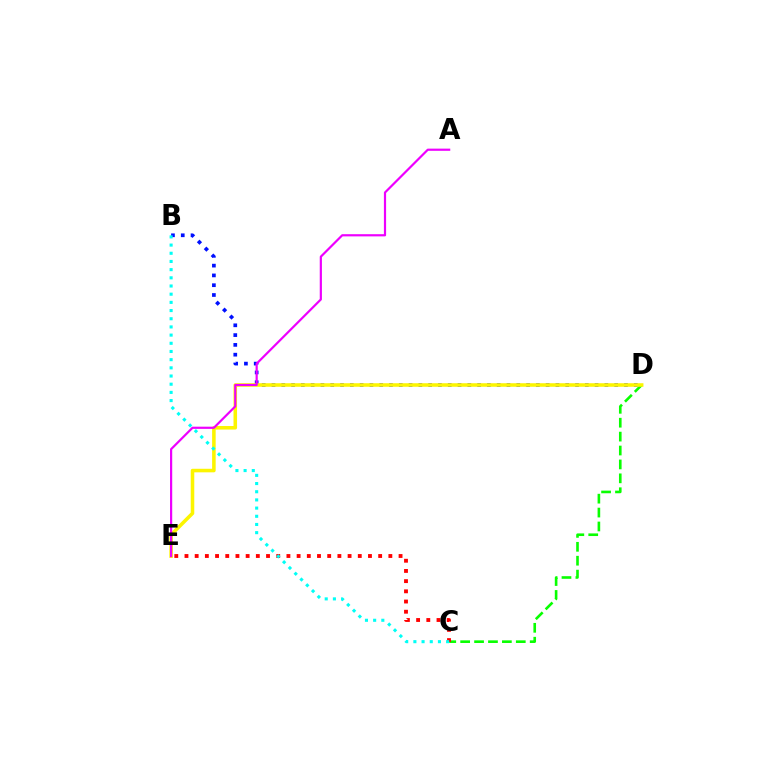{('C', 'D'): [{'color': '#08ff00', 'line_style': 'dashed', 'thickness': 1.89}], ('B', 'D'): [{'color': '#0010ff', 'line_style': 'dotted', 'thickness': 2.66}], ('D', 'E'): [{'color': '#fcf500', 'line_style': 'solid', 'thickness': 2.56}], ('A', 'E'): [{'color': '#ee00ff', 'line_style': 'solid', 'thickness': 1.58}], ('C', 'E'): [{'color': '#ff0000', 'line_style': 'dotted', 'thickness': 2.77}], ('B', 'C'): [{'color': '#00fff6', 'line_style': 'dotted', 'thickness': 2.22}]}